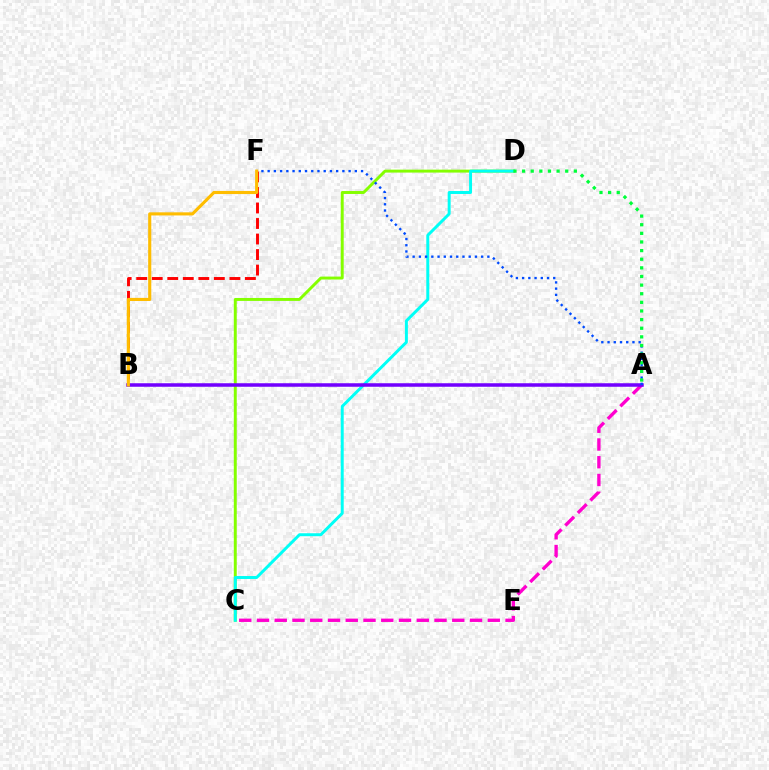{('A', 'C'): [{'color': '#ff00cf', 'line_style': 'dashed', 'thickness': 2.41}], ('C', 'D'): [{'color': '#84ff00', 'line_style': 'solid', 'thickness': 2.12}, {'color': '#00fff6', 'line_style': 'solid', 'thickness': 2.13}], ('B', 'F'): [{'color': '#ff0000', 'line_style': 'dashed', 'thickness': 2.11}, {'color': '#ffbd00', 'line_style': 'solid', 'thickness': 2.25}], ('A', 'B'): [{'color': '#7200ff', 'line_style': 'solid', 'thickness': 2.53}], ('A', 'F'): [{'color': '#004bff', 'line_style': 'dotted', 'thickness': 1.69}], ('A', 'D'): [{'color': '#00ff39', 'line_style': 'dotted', 'thickness': 2.34}]}